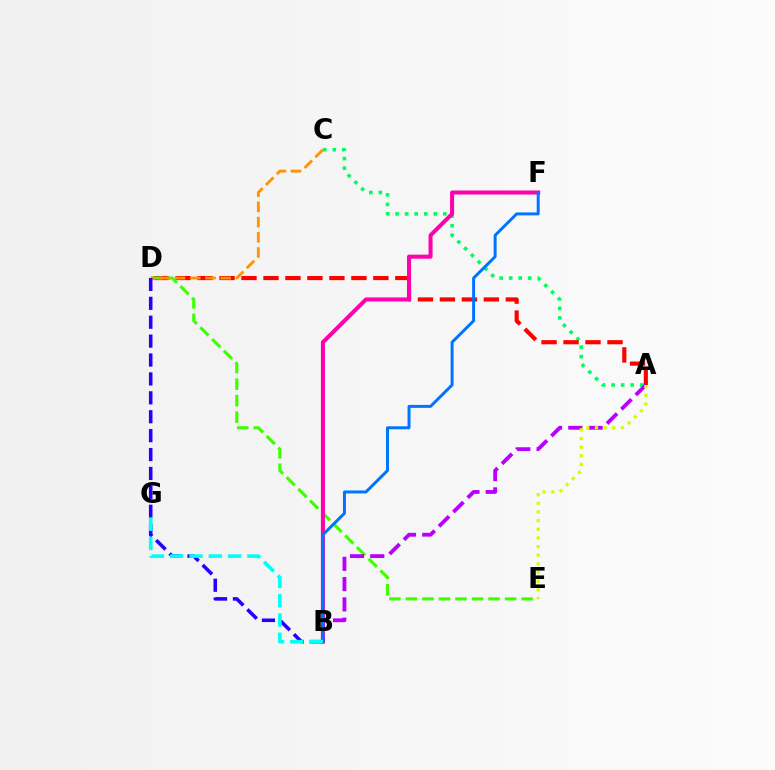{('A', 'C'): [{'color': '#00ff5c', 'line_style': 'dotted', 'thickness': 2.59}], ('A', 'D'): [{'color': '#ff0000', 'line_style': 'dashed', 'thickness': 2.99}], ('D', 'E'): [{'color': '#3dff00', 'line_style': 'dashed', 'thickness': 2.24}], ('B', 'F'): [{'color': '#ff00ac', 'line_style': 'solid', 'thickness': 2.9}, {'color': '#0074ff', 'line_style': 'solid', 'thickness': 2.14}], ('A', 'B'): [{'color': '#b900ff', 'line_style': 'dashed', 'thickness': 2.75}], ('A', 'E'): [{'color': '#d1ff00', 'line_style': 'dotted', 'thickness': 2.35}], ('C', 'D'): [{'color': '#ff9400', 'line_style': 'dashed', 'thickness': 2.07}], ('B', 'D'): [{'color': '#2500ff', 'line_style': 'dashed', 'thickness': 2.57}], ('B', 'G'): [{'color': '#00fff6', 'line_style': 'dashed', 'thickness': 2.62}]}